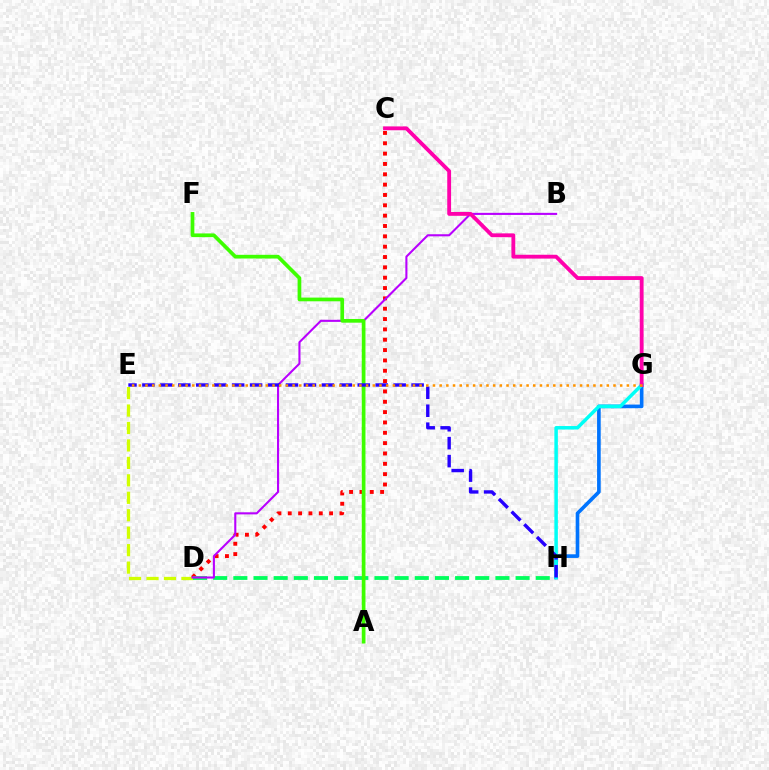{('D', 'E'): [{'color': '#d1ff00', 'line_style': 'dashed', 'thickness': 2.37}], ('G', 'H'): [{'color': '#0074ff', 'line_style': 'solid', 'thickness': 2.62}, {'color': '#00fff6', 'line_style': 'solid', 'thickness': 2.51}], ('C', 'D'): [{'color': '#ff0000', 'line_style': 'dotted', 'thickness': 2.81}], ('D', 'H'): [{'color': '#00ff5c', 'line_style': 'dashed', 'thickness': 2.74}], ('B', 'D'): [{'color': '#b900ff', 'line_style': 'solid', 'thickness': 1.51}], ('A', 'F'): [{'color': '#3dff00', 'line_style': 'solid', 'thickness': 2.67}], ('C', 'G'): [{'color': '#ff00ac', 'line_style': 'solid', 'thickness': 2.76}], ('E', 'H'): [{'color': '#2500ff', 'line_style': 'dashed', 'thickness': 2.44}], ('E', 'G'): [{'color': '#ff9400', 'line_style': 'dotted', 'thickness': 1.82}]}